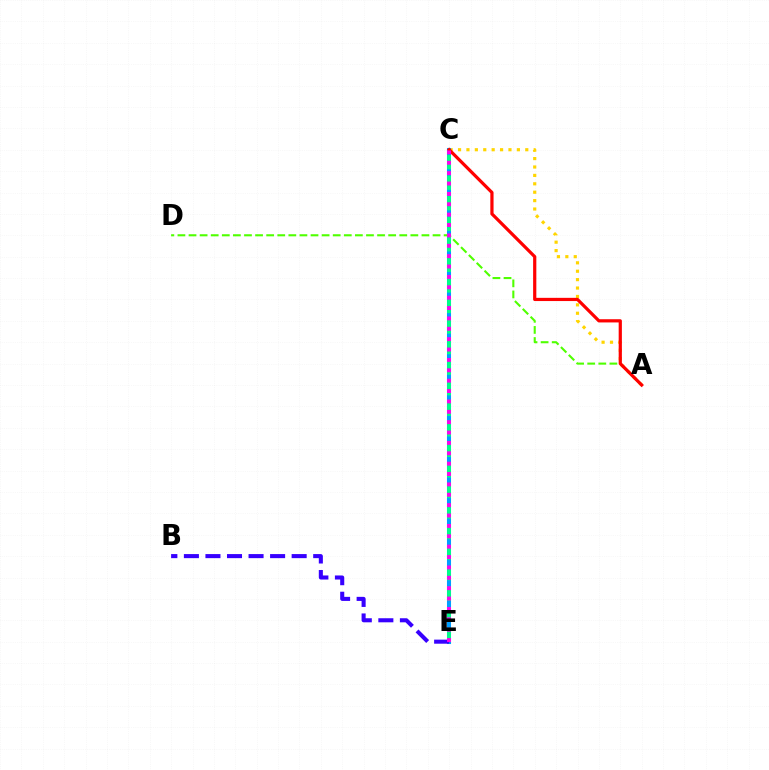{('A', 'C'): [{'color': '#ffd500', 'line_style': 'dotted', 'thickness': 2.28}, {'color': '#ff0000', 'line_style': 'solid', 'thickness': 2.31}], ('C', 'E'): [{'color': '#009eff', 'line_style': 'solid', 'thickness': 2.92}, {'color': '#00ff86', 'line_style': 'dashed', 'thickness': 2.79}, {'color': '#ff00ed', 'line_style': 'dotted', 'thickness': 2.82}], ('A', 'D'): [{'color': '#4fff00', 'line_style': 'dashed', 'thickness': 1.51}], ('B', 'E'): [{'color': '#3700ff', 'line_style': 'dashed', 'thickness': 2.93}]}